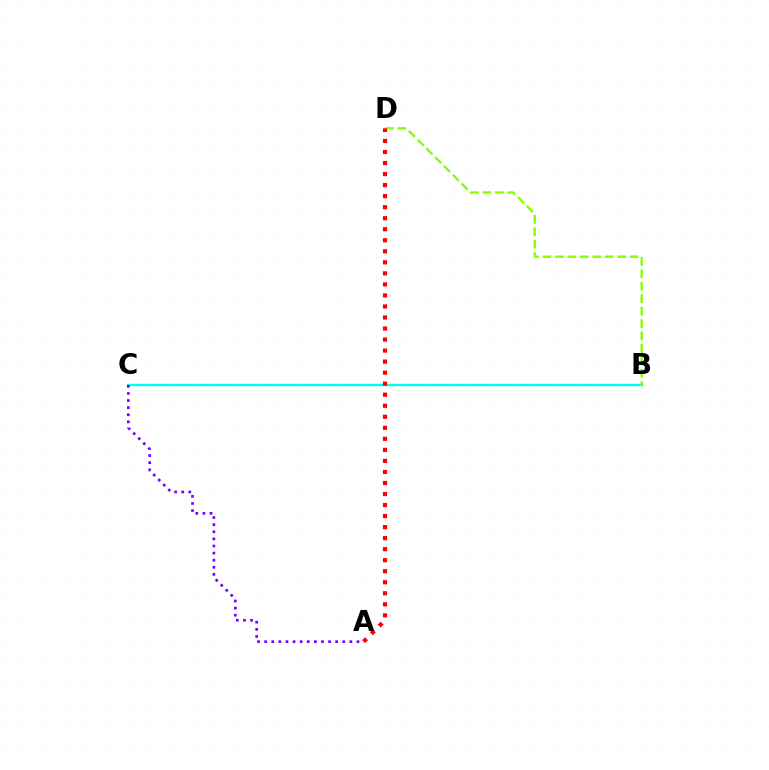{('B', 'C'): [{'color': '#00fff6', 'line_style': 'solid', 'thickness': 1.7}], ('A', 'C'): [{'color': '#7200ff', 'line_style': 'dotted', 'thickness': 1.93}], ('B', 'D'): [{'color': '#84ff00', 'line_style': 'dashed', 'thickness': 1.69}], ('A', 'D'): [{'color': '#ff0000', 'line_style': 'dotted', 'thickness': 3.0}]}